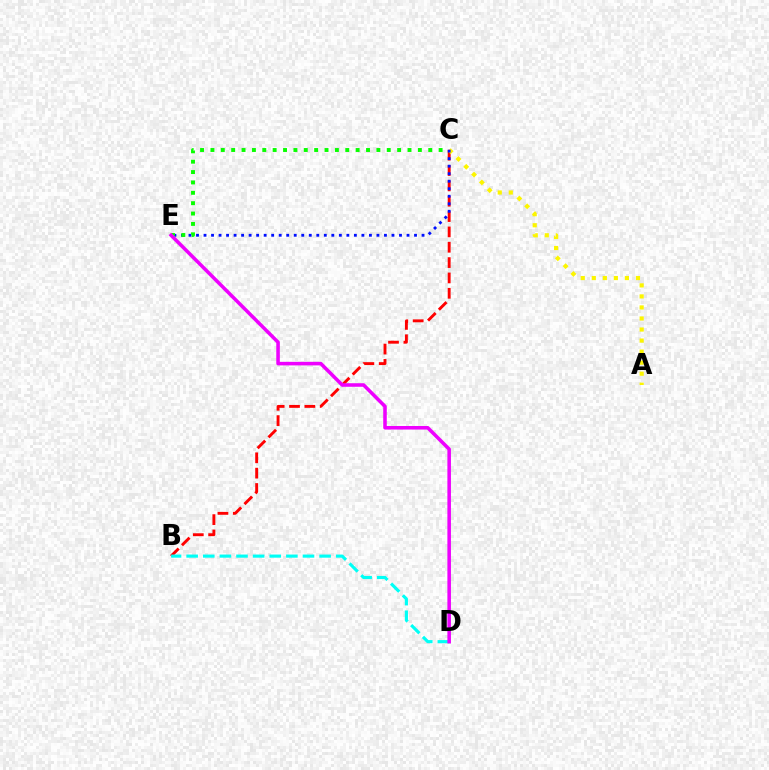{('B', 'C'): [{'color': '#ff0000', 'line_style': 'dashed', 'thickness': 2.08}], ('A', 'C'): [{'color': '#fcf500', 'line_style': 'dotted', 'thickness': 3.0}], ('C', 'E'): [{'color': '#0010ff', 'line_style': 'dotted', 'thickness': 2.04}, {'color': '#08ff00', 'line_style': 'dotted', 'thickness': 2.82}], ('B', 'D'): [{'color': '#00fff6', 'line_style': 'dashed', 'thickness': 2.26}], ('D', 'E'): [{'color': '#ee00ff', 'line_style': 'solid', 'thickness': 2.56}]}